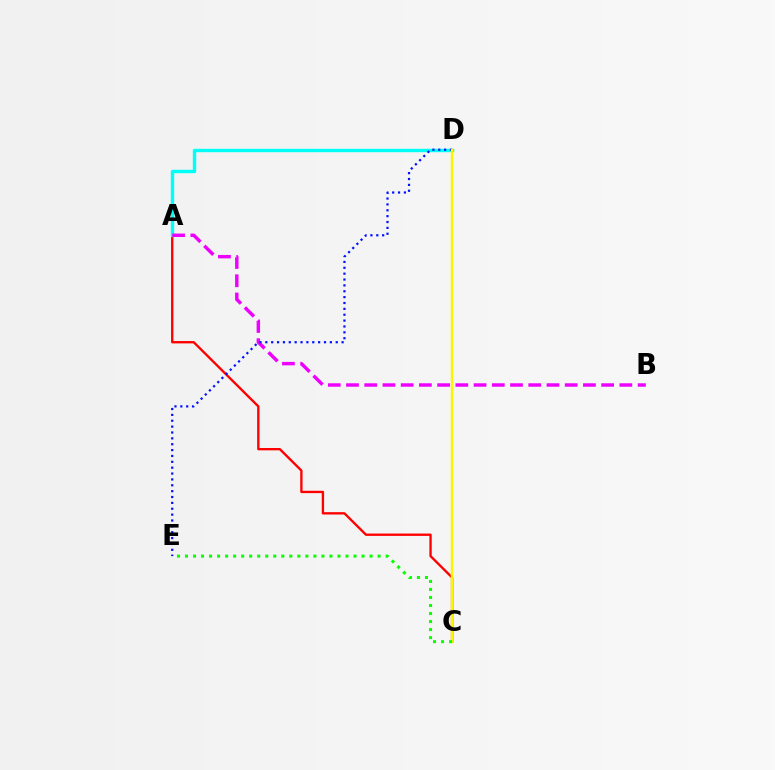{('A', 'C'): [{'color': '#ff0000', 'line_style': 'solid', 'thickness': 1.69}], ('A', 'D'): [{'color': '#00fff6', 'line_style': 'solid', 'thickness': 2.45}], ('A', 'B'): [{'color': '#ee00ff', 'line_style': 'dashed', 'thickness': 2.48}], ('D', 'E'): [{'color': '#0010ff', 'line_style': 'dotted', 'thickness': 1.59}], ('C', 'D'): [{'color': '#fcf500', 'line_style': 'solid', 'thickness': 1.78}], ('C', 'E'): [{'color': '#08ff00', 'line_style': 'dotted', 'thickness': 2.18}]}